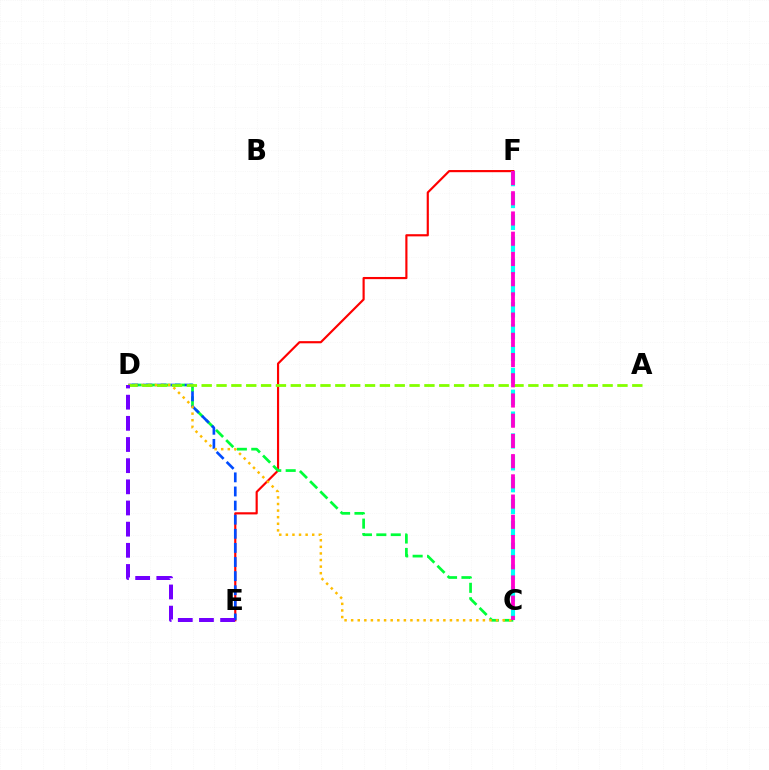{('E', 'F'): [{'color': '#ff0000', 'line_style': 'solid', 'thickness': 1.56}], ('C', 'D'): [{'color': '#00ff39', 'line_style': 'dashed', 'thickness': 1.96}, {'color': '#ffbd00', 'line_style': 'dotted', 'thickness': 1.79}], ('D', 'E'): [{'color': '#004bff', 'line_style': 'dashed', 'thickness': 1.92}, {'color': '#7200ff', 'line_style': 'dashed', 'thickness': 2.87}], ('A', 'D'): [{'color': '#84ff00', 'line_style': 'dashed', 'thickness': 2.02}], ('C', 'F'): [{'color': '#00fff6', 'line_style': 'dashed', 'thickness': 2.97}, {'color': '#ff00cf', 'line_style': 'dashed', 'thickness': 2.75}]}